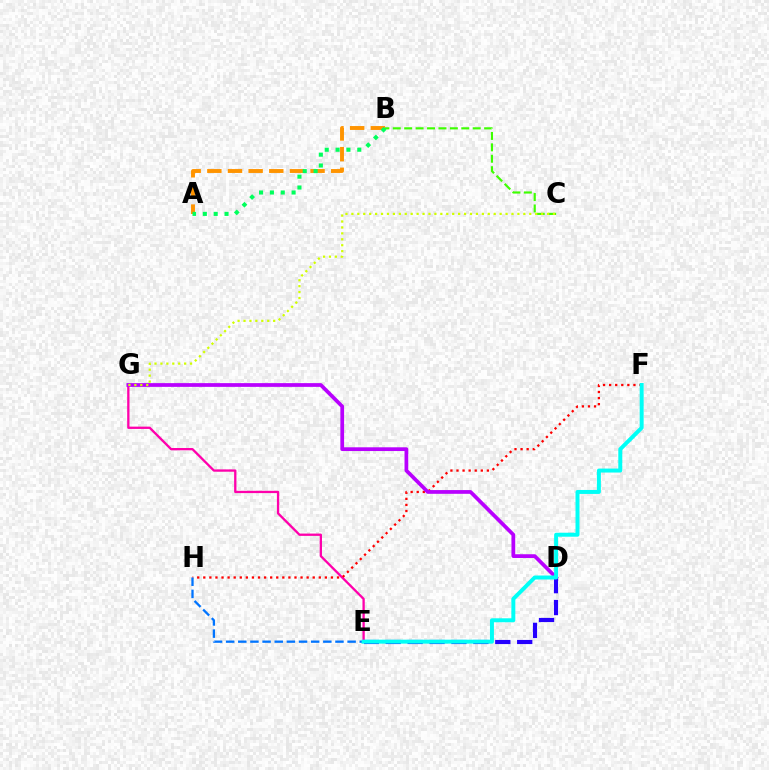{('E', 'G'): [{'color': '#ff00ac', 'line_style': 'solid', 'thickness': 1.66}], ('F', 'H'): [{'color': '#ff0000', 'line_style': 'dotted', 'thickness': 1.65}], ('D', 'G'): [{'color': '#b900ff', 'line_style': 'solid', 'thickness': 2.69}], ('E', 'H'): [{'color': '#0074ff', 'line_style': 'dashed', 'thickness': 1.65}], ('B', 'C'): [{'color': '#3dff00', 'line_style': 'dashed', 'thickness': 1.55}], ('A', 'B'): [{'color': '#ff9400', 'line_style': 'dashed', 'thickness': 2.8}, {'color': '#00ff5c', 'line_style': 'dotted', 'thickness': 2.95}], ('D', 'E'): [{'color': '#2500ff', 'line_style': 'dashed', 'thickness': 2.98}], ('E', 'F'): [{'color': '#00fff6', 'line_style': 'solid', 'thickness': 2.86}], ('C', 'G'): [{'color': '#d1ff00', 'line_style': 'dotted', 'thickness': 1.61}]}